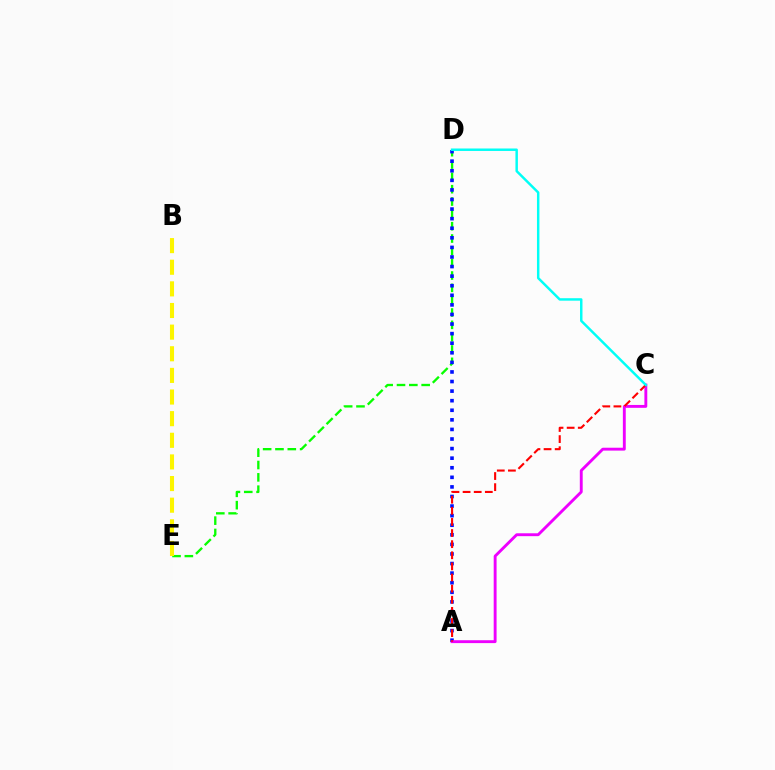{('D', 'E'): [{'color': '#08ff00', 'line_style': 'dashed', 'thickness': 1.68}], ('A', 'D'): [{'color': '#0010ff', 'line_style': 'dotted', 'thickness': 2.6}], ('B', 'E'): [{'color': '#fcf500', 'line_style': 'dashed', 'thickness': 2.94}], ('A', 'C'): [{'color': '#ee00ff', 'line_style': 'solid', 'thickness': 2.07}, {'color': '#ff0000', 'line_style': 'dashed', 'thickness': 1.51}], ('C', 'D'): [{'color': '#00fff6', 'line_style': 'solid', 'thickness': 1.77}]}